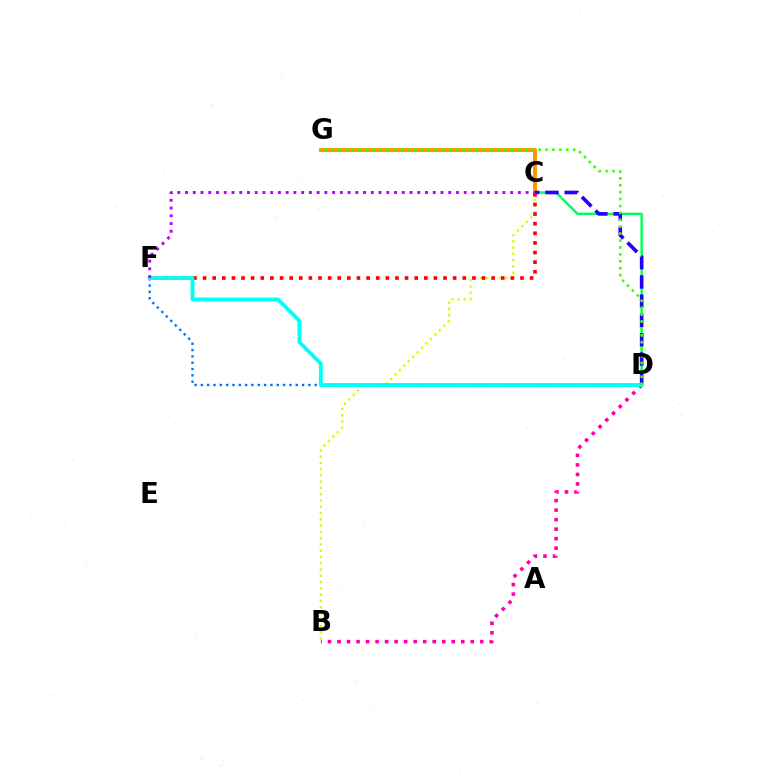{('B', 'D'): [{'color': '#ff00ac', 'line_style': 'dotted', 'thickness': 2.59}], ('B', 'C'): [{'color': '#d1ff00', 'line_style': 'dotted', 'thickness': 1.7}], ('C', 'D'): [{'color': '#00ff5c', 'line_style': 'solid', 'thickness': 1.74}, {'color': '#2500ff', 'line_style': 'dashed', 'thickness': 2.62}], ('C', 'G'): [{'color': '#ff9400', 'line_style': 'solid', 'thickness': 2.81}], ('C', 'F'): [{'color': '#ff0000', 'line_style': 'dotted', 'thickness': 2.61}, {'color': '#b900ff', 'line_style': 'dotted', 'thickness': 2.1}], ('D', 'F'): [{'color': '#0074ff', 'line_style': 'dotted', 'thickness': 1.72}, {'color': '#00fff6', 'line_style': 'solid', 'thickness': 2.77}], ('D', 'G'): [{'color': '#3dff00', 'line_style': 'dotted', 'thickness': 1.88}]}